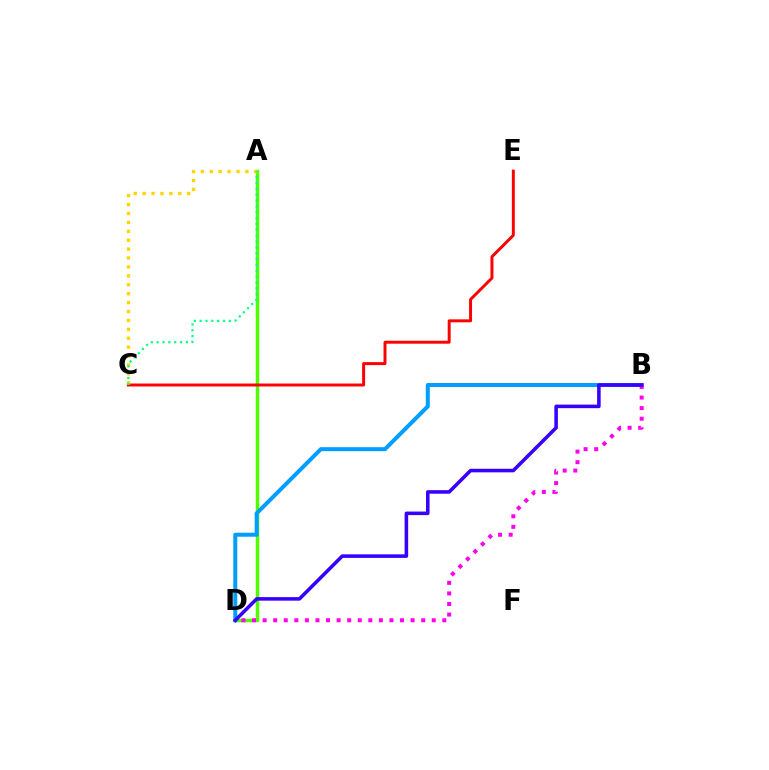{('A', 'D'): [{'color': '#4fff00', 'line_style': 'solid', 'thickness': 2.5}], ('B', 'D'): [{'color': '#009eff', 'line_style': 'solid', 'thickness': 2.88}, {'color': '#ff00ed', 'line_style': 'dotted', 'thickness': 2.87}, {'color': '#3700ff', 'line_style': 'solid', 'thickness': 2.56}], ('C', 'E'): [{'color': '#ff0000', 'line_style': 'solid', 'thickness': 2.13}], ('A', 'C'): [{'color': '#ffd500', 'line_style': 'dotted', 'thickness': 2.42}, {'color': '#00ff86', 'line_style': 'dotted', 'thickness': 1.59}]}